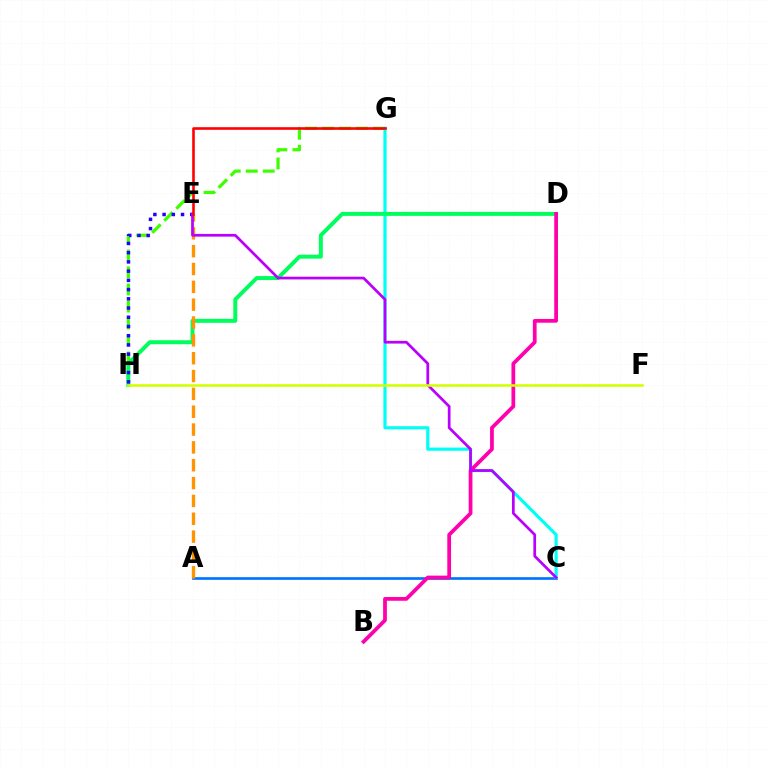{('G', 'H'): [{'color': '#3dff00', 'line_style': 'dashed', 'thickness': 2.31}], ('A', 'C'): [{'color': '#0074ff', 'line_style': 'solid', 'thickness': 1.93}], ('C', 'G'): [{'color': '#00fff6', 'line_style': 'solid', 'thickness': 2.29}], ('D', 'H'): [{'color': '#00ff5c', 'line_style': 'solid', 'thickness': 2.86}], ('E', 'H'): [{'color': '#2500ff', 'line_style': 'dotted', 'thickness': 2.51}], ('B', 'D'): [{'color': '#ff00ac', 'line_style': 'solid', 'thickness': 2.7}], ('A', 'E'): [{'color': '#ff9400', 'line_style': 'dashed', 'thickness': 2.42}], ('C', 'E'): [{'color': '#b900ff', 'line_style': 'solid', 'thickness': 1.96}], ('F', 'H'): [{'color': '#d1ff00', 'line_style': 'solid', 'thickness': 1.83}], ('E', 'G'): [{'color': '#ff0000', 'line_style': 'solid', 'thickness': 1.88}]}